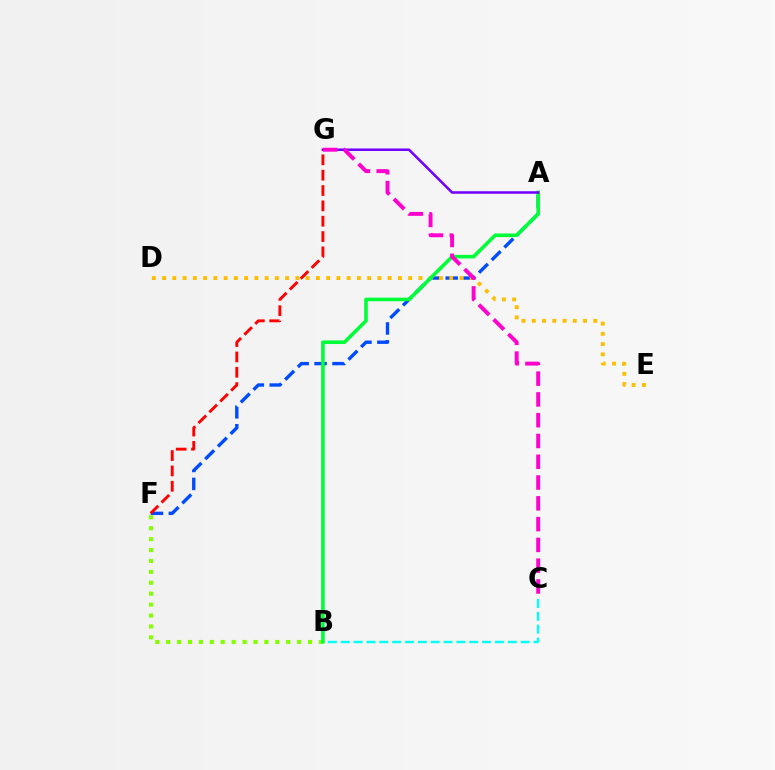{('A', 'F'): [{'color': '#004bff', 'line_style': 'dashed', 'thickness': 2.43}], ('D', 'E'): [{'color': '#ffbd00', 'line_style': 'dotted', 'thickness': 2.79}], ('B', 'C'): [{'color': '#00fff6', 'line_style': 'dashed', 'thickness': 1.75}], ('B', 'F'): [{'color': '#84ff00', 'line_style': 'dotted', 'thickness': 2.96}], ('A', 'B'): [{'color': '#00ff39', 'line_style': 'solid', 'thickness': 2.6}], ('A', 'G'): [{'color': '#7200ff', 'line_style': 'solid', 'thickness': 1.83}], ('F', 'G'): [{'color': '#ff0000', 'line_style': 'dashed', 'thickness': 2.08}], ('C', 'G'): [{'color': '#ff00cf', 'line_style': 'dashed', 'thickness': 2.82}]}